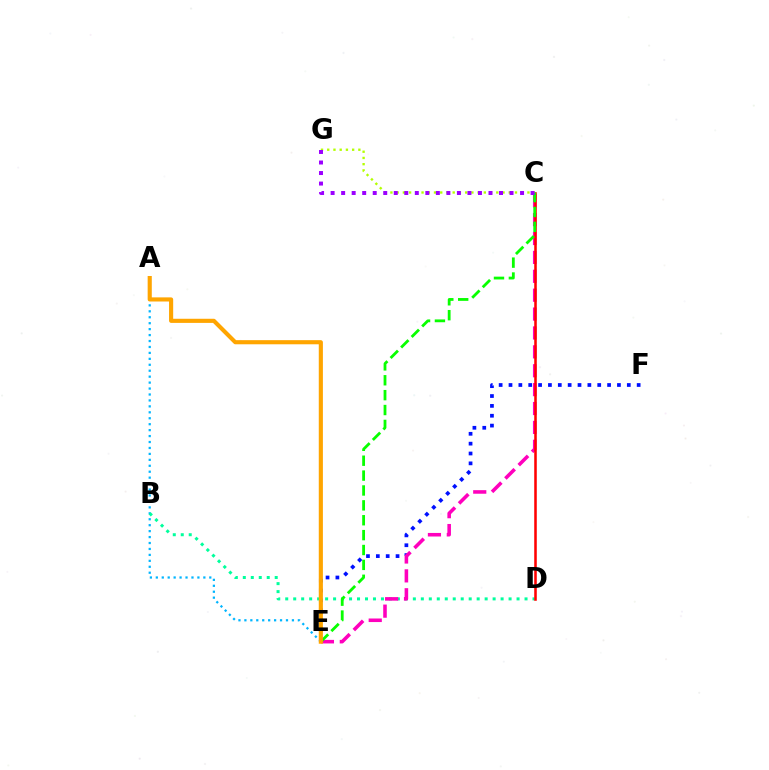{('A', 'E'): [{'color': '#00b5ff', 'line_style': 'dotted', 'thickness': 1.61}, {'color': '#ffa500', 'line_style': 'solid', 'thickness': 2.97}], ('E', 'F'): [{'color': '#0010ff', 'line_style': 'dotted', 'thickness': 2.68}], ('B', 'D'): [{'color': '#00ff9d', 'line_style': 'dotted', 'thickness': 2.17}], ('C', 'E'): [{'color': '#ff00bd', 'line_style': 'dashed', 'thickness': 2.57}, {'color': '#08ff00', 'line_style': 'dashed', 'thickness': 2.02}], ('C', 'D'): [{'color': '#ff0000', 'line_style': 'solid', 'thickness': 1.83}], ('C', 'G'): [{'color': '#b3ff00', 'line_style': 'dotted', 'thickness': 1.69}, {'color': '#9b00ff', 'line_style': 'dotted', 'thickness': 2.86}]}